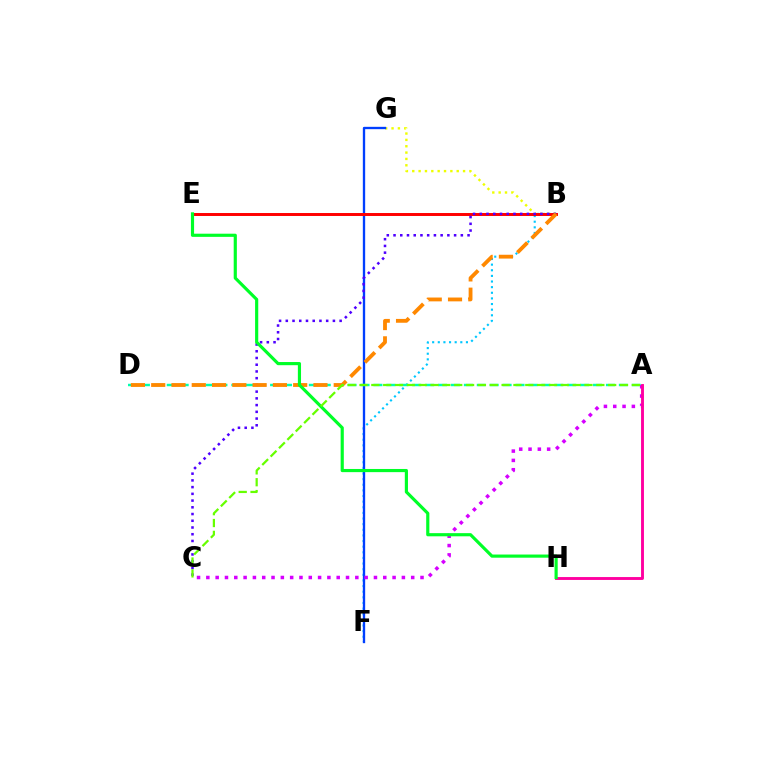{('B', 'F'): [{'color': '#00c7ff', 'line_style': 'dotted', 'thickness': 1.53}], ('B', 'G'): [{'color': '#eeff00', 'line_style': 'dotted', 'thickness': 1.73}], ('F', 'G'): [{'color': '#003fff', 'line_style': 'solid', 'thickness': 1.68}], ('A', 'D'): [{'color': '#00ffaf', 'line_style': 'dashed', 'thickness': 1.75}], ('A', 'C'): [{'color': '#d600ff', 'line_style': 'dotted', 'thickness': 2.53}, {'color': '#66ff00', 'line_style': 'dashed', 'thickness': 1.61}], ('A', 'H'): [{'color': '#ff00a0', 'line_style': 'solid', 'thickness': 2.08}], ('B', 'E'): [{'color': '#ff0000', 'line_style': 'solid', 'thickness': 2.13}], ('B', 'C'): [{'color': '#4f00ff', 'line_style': 'dotted', 'thickness': 1.83}], ('B', 'D'): [{'color': '#ff8800', 'line_style': 'dashed', 'thickness': 2.76}], ('E', 'H'): [{'color': '#00ff27', 'line_style': 'solid', 'thickness': 2.28}]}